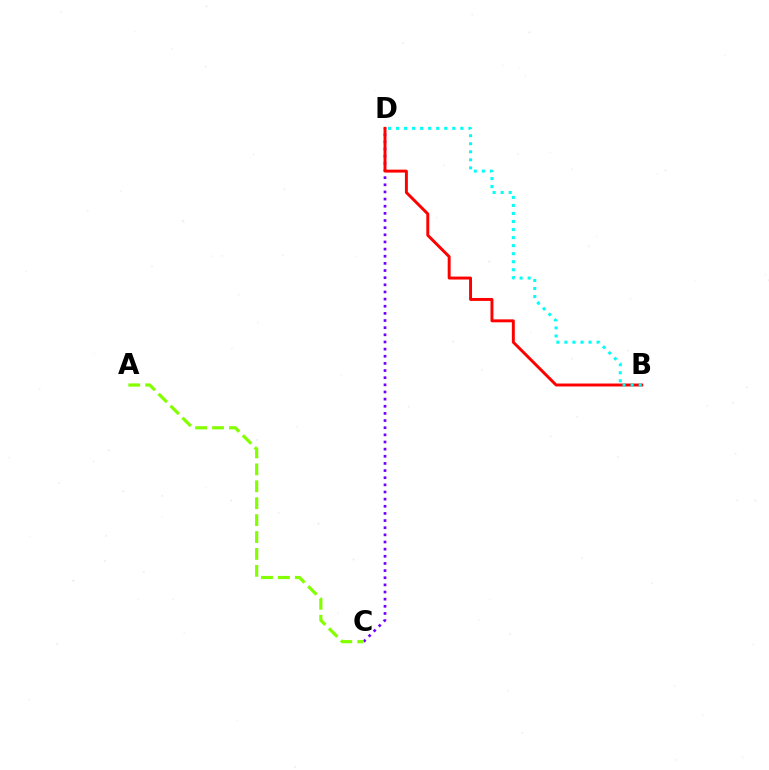{('C', 'D'): [{'color': '#7200ff', 'line_style': 'dotted', 'thickness': 1.94}], ('B', 'D'): [{'color': '#ff0000', 'line_style': 'solid', 'thickness': 2.12}, {'color': '#00fff6', 'line_style': 'dotted', 'thickness': 2.18}], ('A', 'C'): [{'color': '#84ff00', 'line_style': 'dashed', 'thickness': 2.3}]}